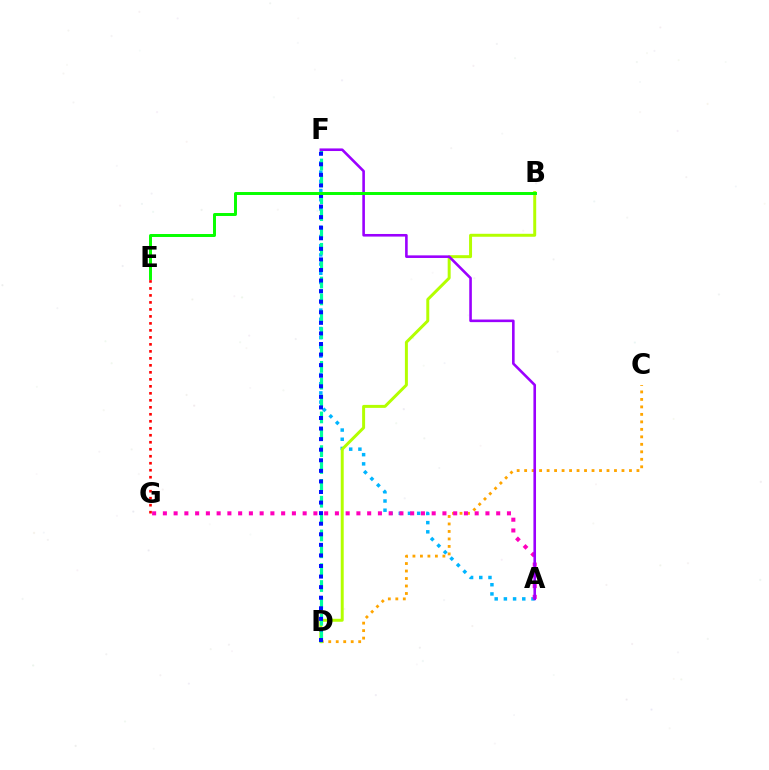{('E', 'G'): [{'color': '#ff0000', 'line_style': 'dotted', 'thickness': 1.9}], ('A', 'F'): [{'color': '#00b5ff', 'line_style': 'dotted', 'thickness': 2.5}, {'color': '#9b00ff', 'line_style': 'solid', 'thickness': 1.87}], ('C', 'D'): [{'color': '#ffa500', 'line_style': 'dotted', 'thickness': 2.03}], ('B', 'D'): [{'color': '#b3ff00', 'line_style': 'solid', 'thickness': 2.14}], ('D', 'F'): [{'color': '#00ff9d', 'line_style': 'dashed', 'thickness': 2.29}, {'color': '#0010ff', 'line_style': 'dotted', 'thickness': 2.87}], ('A', 'G'): [{'color': '#ff00bd', 'line_style': 'dotted', 'thickness': 2.92}], ('B', 'E'): [{'color': '#08ff00', 'line_style': 'solid', 'thickness': 2.14}]}